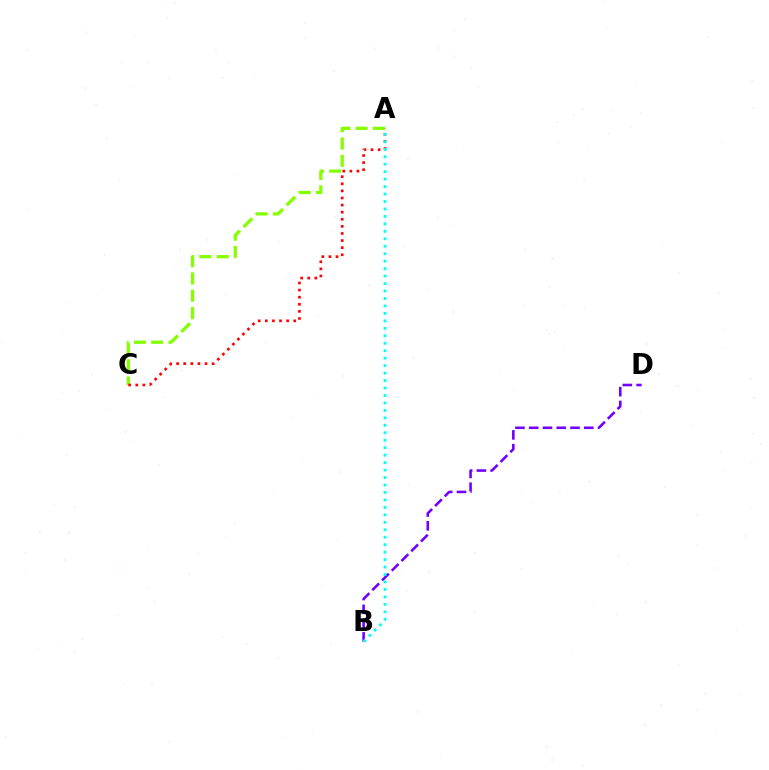{('A', 'C'): [{'color': '#84ff00', 'line_style': 'dashed', 'thickness': 2.35}, {'color': '#ff0000', 'line_style': 'dotted', 'thickness': 1.93}], ('B', 'D'): [{'color': '#7200ff', 'line_style': 'dashed', 'thickness': 1.87}], ('A', 'B'): [{'color': '#00fff6', 'line_style': 'dotted', 'thickness': 2.03}]}